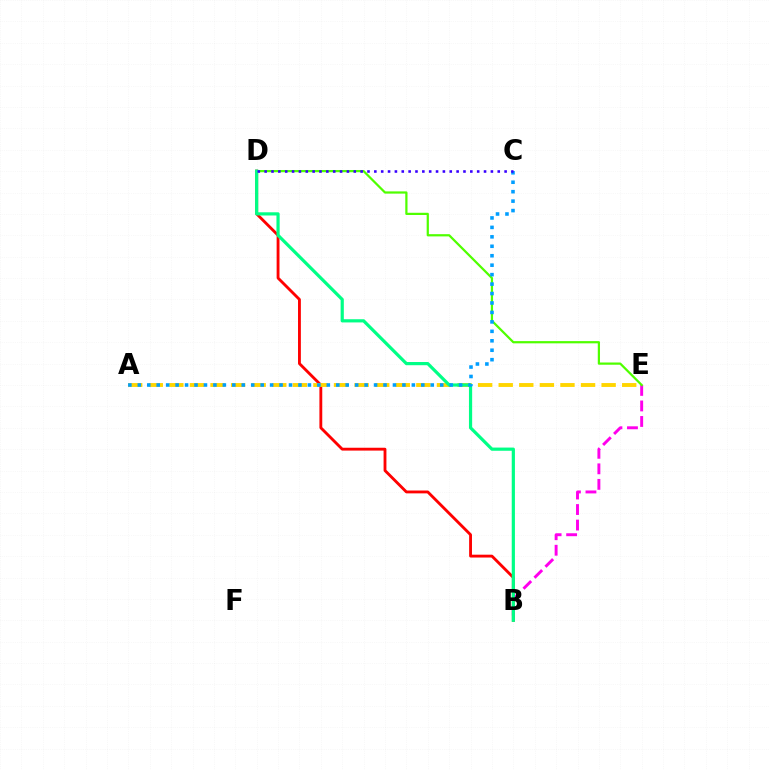{('B', 'D'): [{'color': '#ff0000', 'line_style': 'solid', 'thickness': 2.05}, {'color': '#00ff86', 'line_style': 'solid', 'thickness': 2.3}], ('B', 'E'): [{'color': '#ff00ed', 'line_style': 'dashed', 'thickness': 2.11}], ('D', 'E'): [{'color': '#4fff00', 'line_style': 'solid', 'thickness': 1.6}], ('A', 'E'): [{'color': '#ffd500', 'line_style': 'dashed', 'thickness': 2.8}], ('A', 'C'): [{'color': '#009eff', 'line_style': 'dotted', 'thickness': 2.57}], ('C', 'D'): [{'color': '#3700ff', 'line_style': 'dotted', 'thickness': 1.86}]}